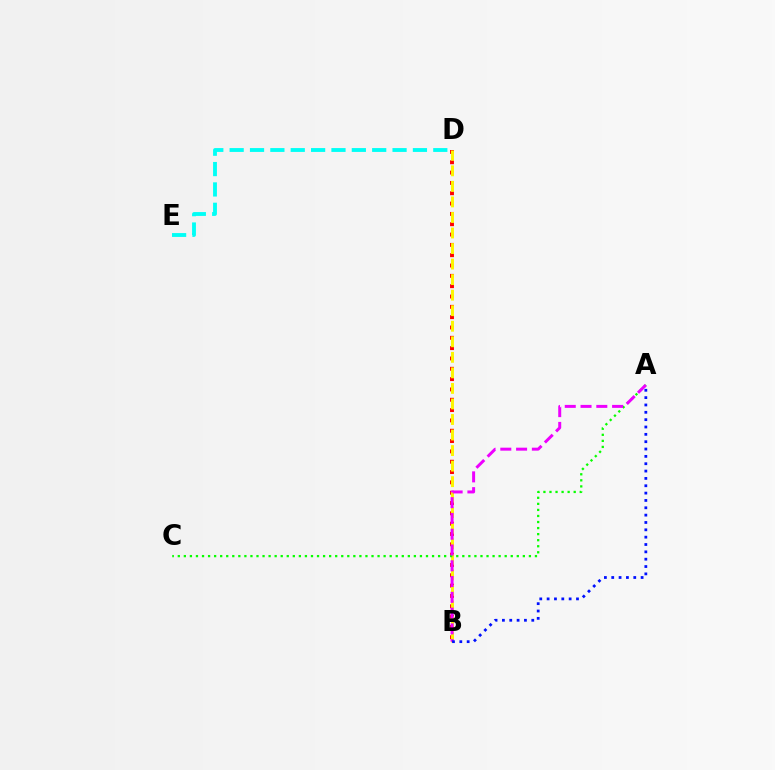{('B', 'D'): [{'color': '#ff0000', 'line_style': 'dotted', 'thickness': 2.81}, {'color': '#fcf500', 'line_style': 'dashed', 'thickness': 2.11}], ('A', 'C'): [{'color': '#08ff00', 'line_style': 'dotted', 'thickness': 1.64}], ('A', 'B'): [{'color': '#ee00ff', 'line_style': 'dashed', 'thickness': 2.14}, {'color': '#0010ff', 'line_style': 'dotted', 'thickness': 2.0}], ('D', 'E'): [{'color': '#00fff6', 'line_style': 'dashed', 'thickness': 2.77}]}